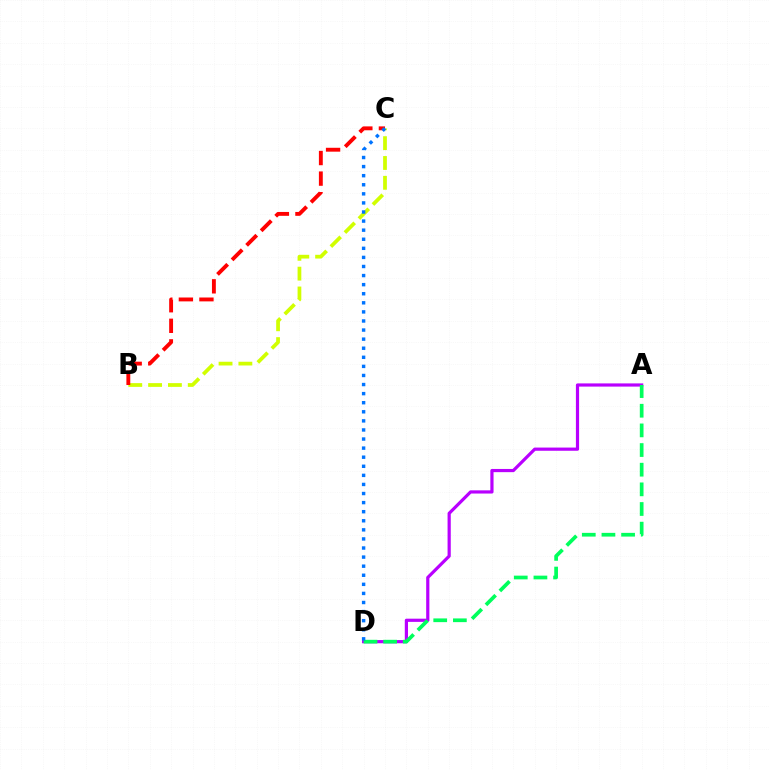{('B', 'C'): [{'color': '#d1ff00', 'line_style': 'dashed', 'thickness': 2.69}, {'color': '#ff0000', 'line_style': 'dashed', 'thickness': 2.79}], ('A', 'D'): [{'color': '#b900ff', 'line_style': 'solid', 'thickness': 2.3}, {'color': '#00ff5c', 'line_style': 'dashed', 'thickness': 2.67}], ('C', 'D'): [{'color': '#0074ff', 'line_style': 'dotted', 'thickness': 2.47}]}